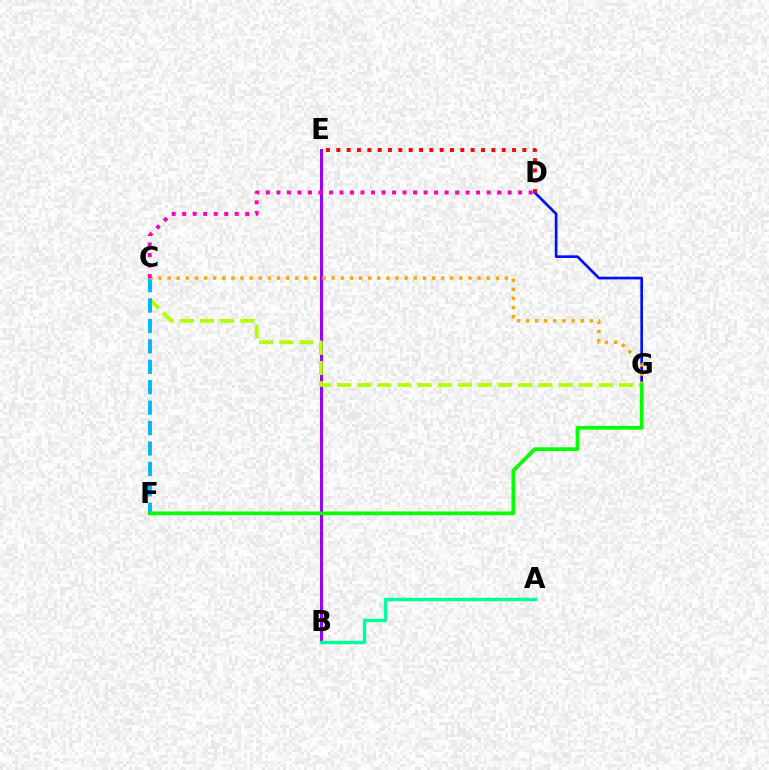{('D', 'G'): [{'color': '#0010ff', 'line_style': 'solid', 'thickness': 1.93}], ('B', 'E'): [{'color': '#9b00ff', 'line_style': 'solid', 'thickness': 2.16}], ('A', 'B'): [{'color': '#00ff9d', 'line_style': 'solid', 'thickness': 2.46}], ('D', 'E'): [{'color': '#ff0000', 'line_style': 'dotted', 'thickness': 2.81}], ('C', 'G'): [{'color': '#b3ff00', 'line_style': 'dashed', 'thickness': 2.73}, {'color': '#ffa500', 'line_style': 'dotted', 'thickness': 2.48}], ('C', 'F'): [{'color': '#00b5ff', 'line_style': 'dashed', 'thickness': 2.77}], ('F', 'G'): [{'color': '#08ff00', 'line_style': 'solid', 'thickness': 2.68}], ('C', 'D'): [{'color': '#ff00bd', 'line_style': 'dotted', 'thickness': 2.86}]}